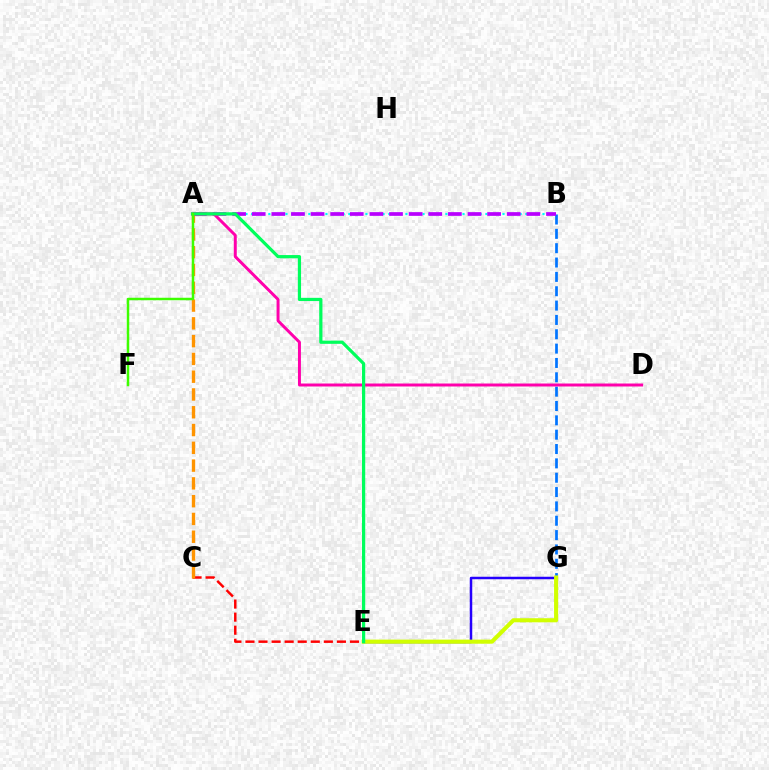{('B', 'G'): [{'color': '#0074ff', 'line_style': 'dashed', 'thickness': 1.95}], ('C', 'E'): [{'color': '#ff0000', 'line_style': 'dashed', 'thickness': 1.78}], ('A', 'B'): [{'color': '#00fff6', 'line_style': 'dotted', 'thickness': 1.55}, {'color': '#b900ff', 'line_style': 'dashed', 'thickness': 2.67}], ('E', 'G'): [{'color': '#2500ff', 'line_style': 'solid', 'thickness': 1.8}, {'color': '#d1ff00', 'line_style': 'solid', 'thickness': 2.95}], ('A', 'C'): [{'color': '#ff9400', 'line_style': 'dashed', 'thickness': 2.42}], ('A', 'D'): [{'color': '#ff00ac', 'line_style': 'solid', 'thickness': 2.14}], ('A', 'E'): [{'color': '#00ff5c', 'line_style': 'solid', 'thickness': 2.31}], ('A', 'F'): [{'color': '#3dff00', 'line_style': 'solid', 'thickness': 1.79}]}